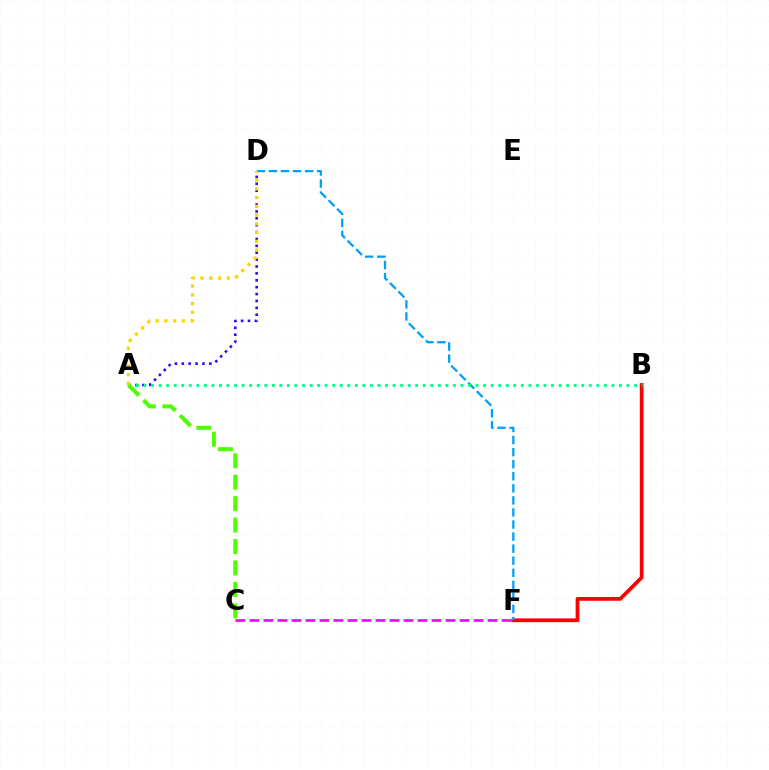{('B', 'F'): [{'color': '#ff0000', 'line_style': 'solid', 'thickness': 2.7}], ('C', 'F'): [{'color': '#ff00ed', 'line_style': 'dashed', 'thickness': 1.9}], ('D', 'F'): [{'color': '#009eff', 'line_style': 'dashed', 'thickness': 1.64}], ('A', 'D'): [{'color': '#3700ff', 'line_style': 'dotted', 'thickness': 1.87}, {'color': '#ffd500', 'line_style': 'dotted', 'thickness': 2.38}], ('A', 'B'): [{'color': '#00ff86', 'line_style': 'dotted', 'thickness': 2.05}], ('A', 'C'): [{'color': '#4fff00', 'line_style': 'dashed', 'thickness': 2.91}]}